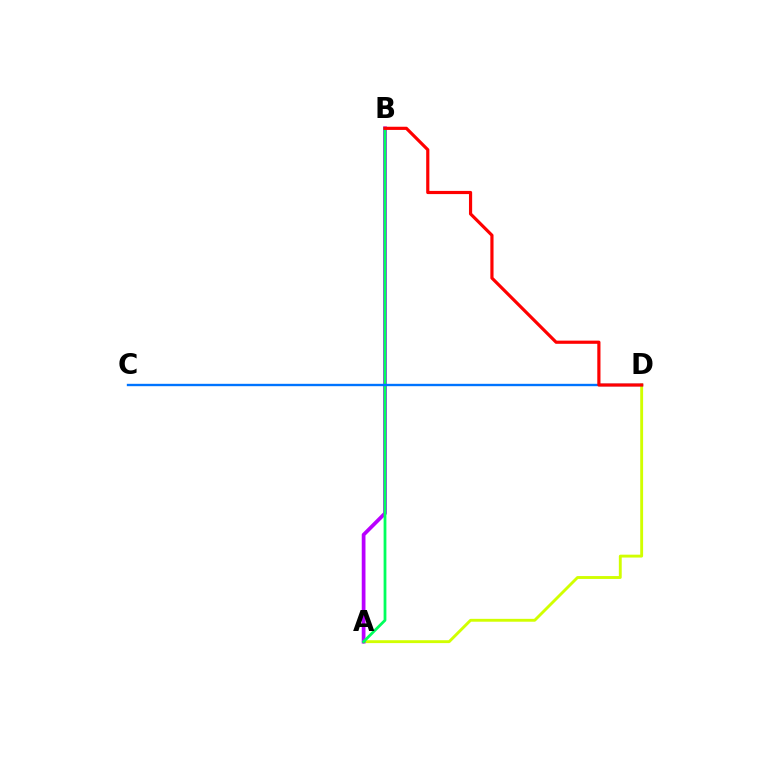{('A', 'D'): [{'color': '#d1ff00', 'line_style': 'solid', 'thickness': 2.07}], ('A', 'B'): [{'color': '#b900ff', 'line_style': 'solid', 'thickness': 2.69}, {'color': '#00ff5c', 'line_style': 'solid', 'thickness': 2.0}], ('C', 'D'): [{'color': '#0074ff', 'line_style': 'solid', 'thickness': 1.7}], ('B', 'D'): [{'color': '#ff0000', 'line_style': 'solid', 'thickness': 2.29}]}